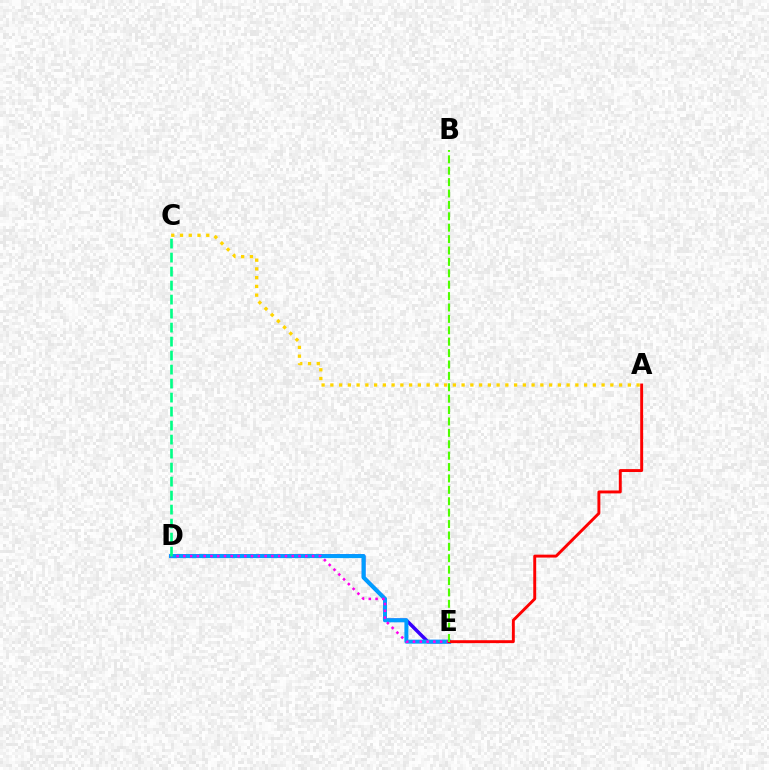{('D', 'E'): [{'color': '#3700ff', 'line_style': 'solid', 'thickness': 2.52}, {'color': '#009eff', 'line_style': 'solid', 'thickness': 2.87}, {'color': '#ff00ed', 'line_style': 'dotted', 'thickness': 1.84}], ('A', 'E'): [{'color': '#ff0000', 'line_style': 'solid', 'thickness': 2.1}], ('C', 'D'): [{'color': '#00ff86', 'line_style': 'dashed', 'thickness': 1.9}], ('B', 'E'): [{'color': '#4fff00', 'line_style': 'dashed', 'thickness': 1.55}], ('A', 'C'): [{'color': '#ffd500', 'line_style': 'dotted', 'thickness': 2.38}]}